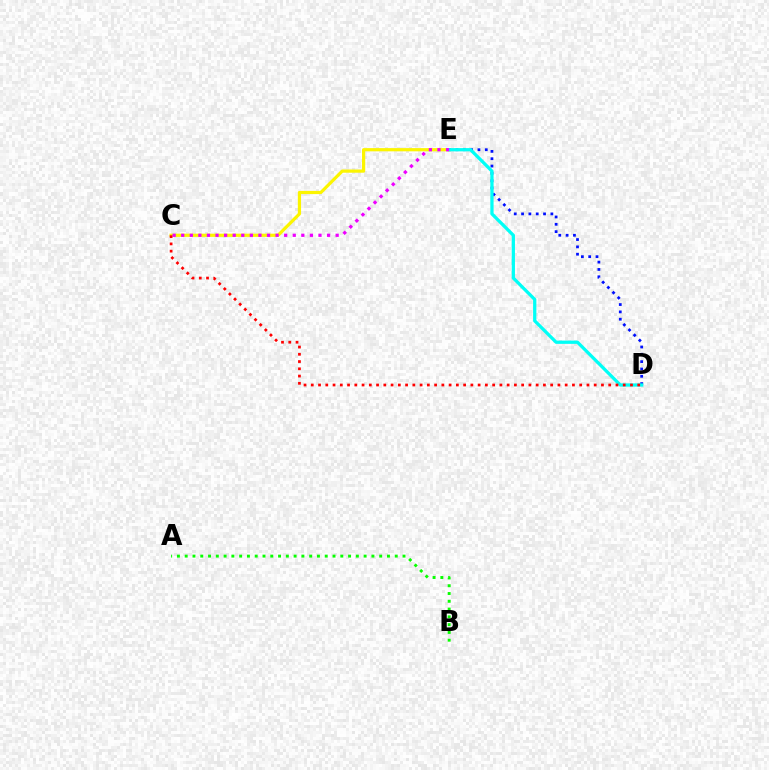{('A', 'B'): [{'color': '#08ff00', 'line_style': 'dotted', 'thickness': 2.11}], ('C', 'E'): [{'color': '#fcf500', 'line_style': 'solid', 'thickness': 2.31}, {'color': '#ee00ff', 'line_style': 'dotted', 'thickness': 2.33}], ('D', 'E'): [{'color': '#0010ff', 'line_style': 'dotted', 'thickness': 1.99}, {'color': '#00fff6', 'line_style': 'solid', 'thickness': 2.35}], ('C', 'D'): [{'color': '#ff0000', 'line_style': 'dotted', 'thickness': 1.97}]}